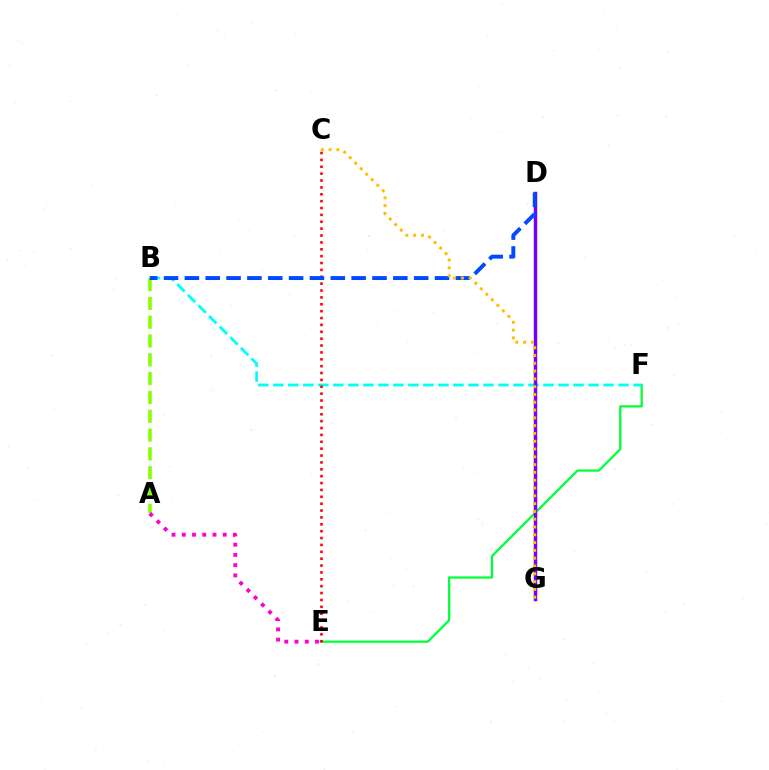{('E', 'F'): [{'color': '#00ff39', 'line_style': 'solid', 'thickness': 1.62}], ('B', 'F'): [{'color': '#00fff6', 'line_style': 'dashed', 'thickness': 2.04}], ('D', 'G'): [{'color': '#7200ff', 'line_style': 'solid', 'thickness': 2.5}], ('A', 'B'): [{'color': '#84ff00', 'line_style': 'dashed', 'thickness': 2.56}], ('C', 'E'): [{'color': '#ff0000', 'line_style': 'dotted', 'thickness': 1.87}], ('B', 'D'): [{'color': '#004bff', 'line_style': 'dashed', 'thickness': 2.83}], ('A', 'E'): [{'color': '#ff00cf', 'line_style': 'dotted', 'thickness': 2.78}], ('C', 'G'): [{'color': '#ffbd00', 'line_style': 'dotted', 'thickness': 2.12}]}